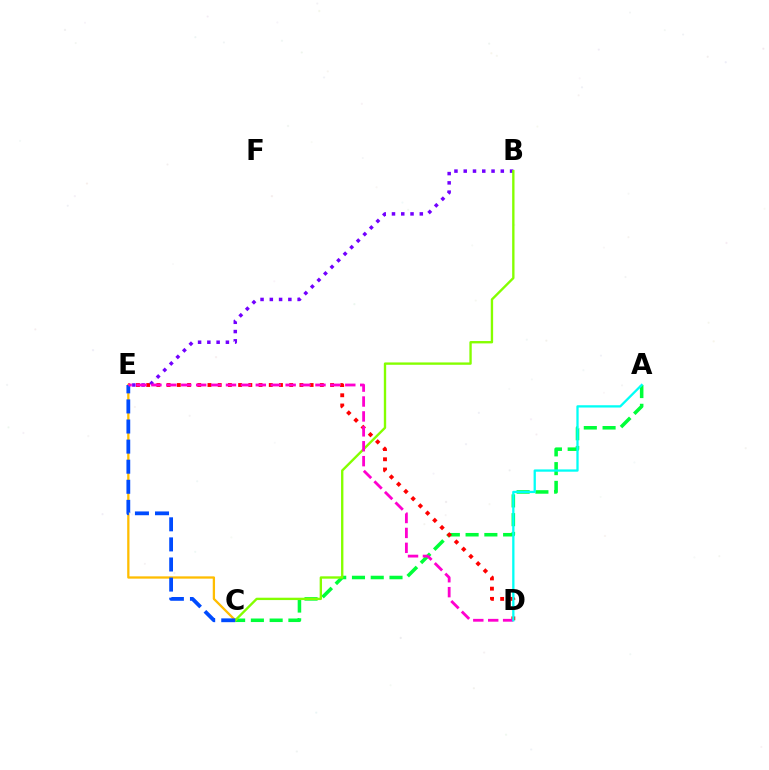{('A', 'C'): [{'color': '#00ff39', 'line_style': 'dashed', 'thickness': 2.55}], ('D', 'E'): [{'color': '#ff0000', 'line_style': 'dotted', 'thickness': 2.78}, {'color': '#ff00cf', 'line_style': 'dashed', 'thickness': 2.03}], ('B', 'E'): [{'color': '#7200ff', 'line_style': 'dotted', 'thickness': 2.52}], ('C', 'E'): [{'color': '#ffbd00', 'line_style': 'solid', 'thickness': 1.65}, {'color': '#004bff', 'line_style': 'dashed', 'thickness': 2.73}], ('B', 'C'): [{'color': '#84ff00', 'line_style': 'solid', 'thickness': 1.7}], ('A', 'D'): [{'color': '#00fff6', 'line_style': 'solid', 'thickness': 1.65}]}